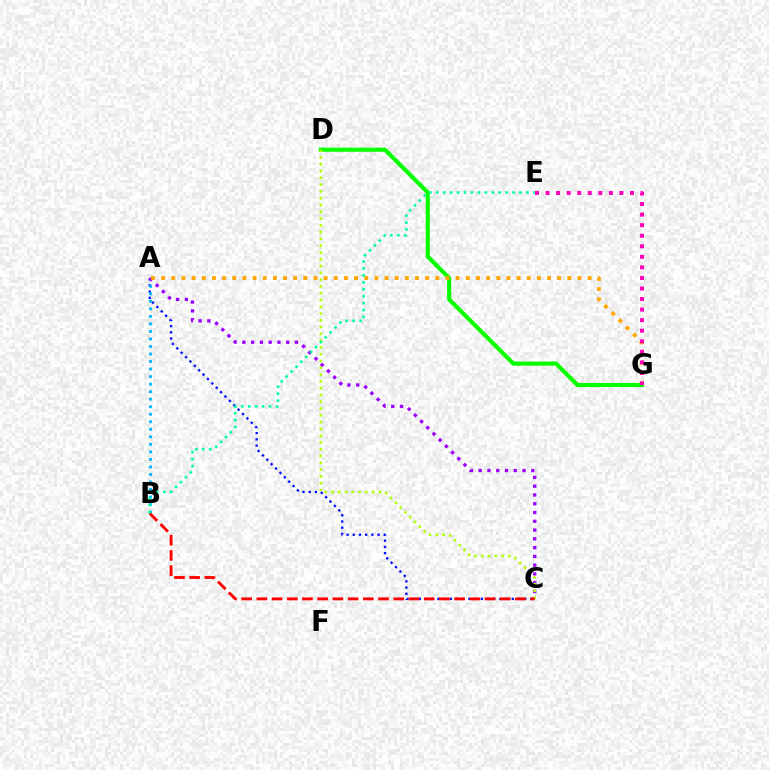{('A', 'C'): [{'color': '#0010ff', 'line_style': 'dotted', 'thickness': 1.68}, {'color': '#9b00ff', 'line_style': 'dotted', 'thickness': 2.38}], ('D', 'G'): [{'color': '#08ff00', 'line_style': 'solid', 'thickness': 2.98}], ('A', 'B'): [{'color': '#00b5ff', 'line_style': 'dotted', 'thickness': 2.04}], ('A', 'G'): [{'color': '#ffa500', 'line_style': 'dotted', 'thickness': 2.76}], ('C', 'D'): [{'color': '#b3ff00', 'line_style': 'dotted', 'thickness': 1.84}], ('B', 'C'): [{'color': '#ff0000', 'line_style': 'dashed', 'thickness': 2.07}], ('E', 'G'): [{'color': '#ff00bd', 'line_style': 'dotted', 'thickness': 2.87}], ('B', 'E'): [{'color': '#00ff9d', 'line_style': 'dotted', 'thickness': 1.88}]}